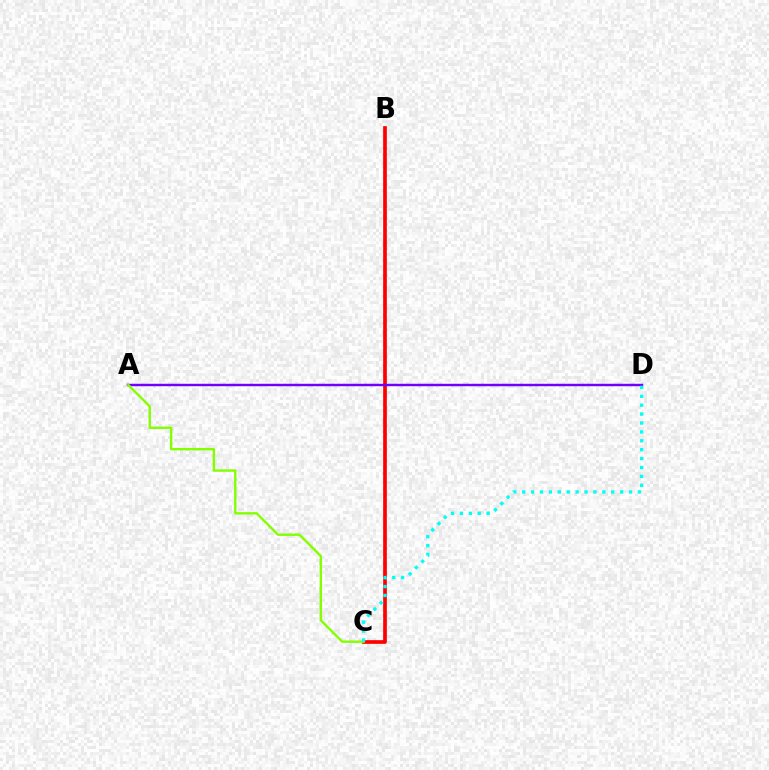{('B', 'C'): [{'color': '#ff0000', 'line_style': 'solid', 'thickness': 2.65}], ('A', 'D'): [{'color': '#7200ff', 'line_style': 'solid', 'thickness': 1.76}], ('A', 'C'): [{'color': '#84ff00', 'line_style': 'solid', 'thickness': 1.73}], ('C', 'D'): [{'color': '#00fff6', 'line_style': 'dotted', 'thickness': 2.42}]}